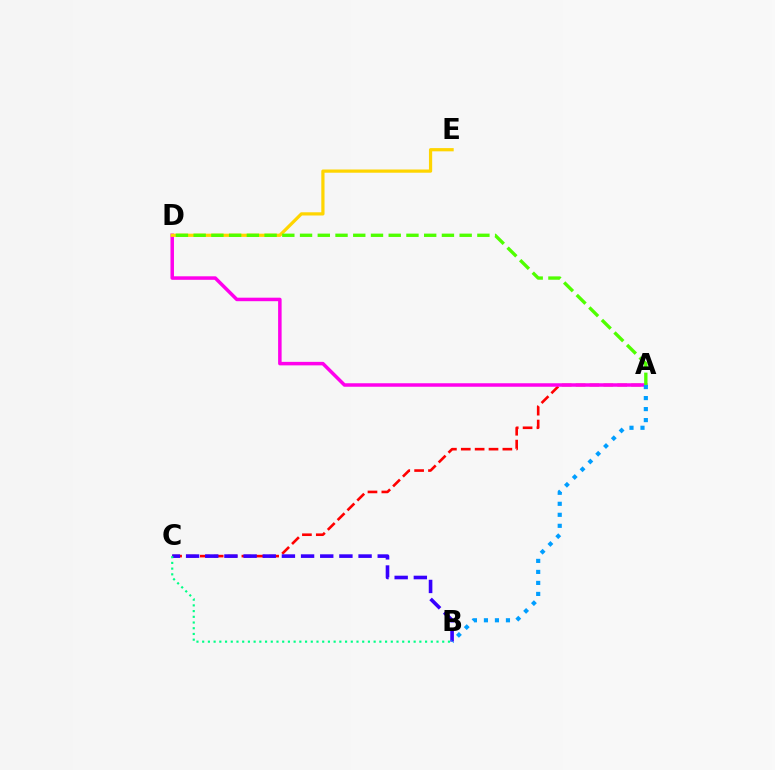{('A', 'C'): [{'color': '#ff0000', 'line_style': 'dashed', 'thickness': 1.88}], ('A', 'D'): [{'color': '#ff00ed', 'line_style': 'solid', 'thickness': 2.52}, {'color': '#4fff00', 'line_style': 'dashed', 'thickness': 2.41}], ('D', 'E'): [{'color': '#ffd500', 'line_style': 'solid', 'thickness': 2.32}], ('B', 'C'): [{'color': '#3700ff', 'line_style': 'dashed', 'thickness': 2.6}, {'color': '#00ff86', 'line_style': 'dotted', 'thickness': 1.55}], ('A', 'B'): [{'color': '#009eff', 'line_style': 'dotted', 'thickness': 2.99}]}